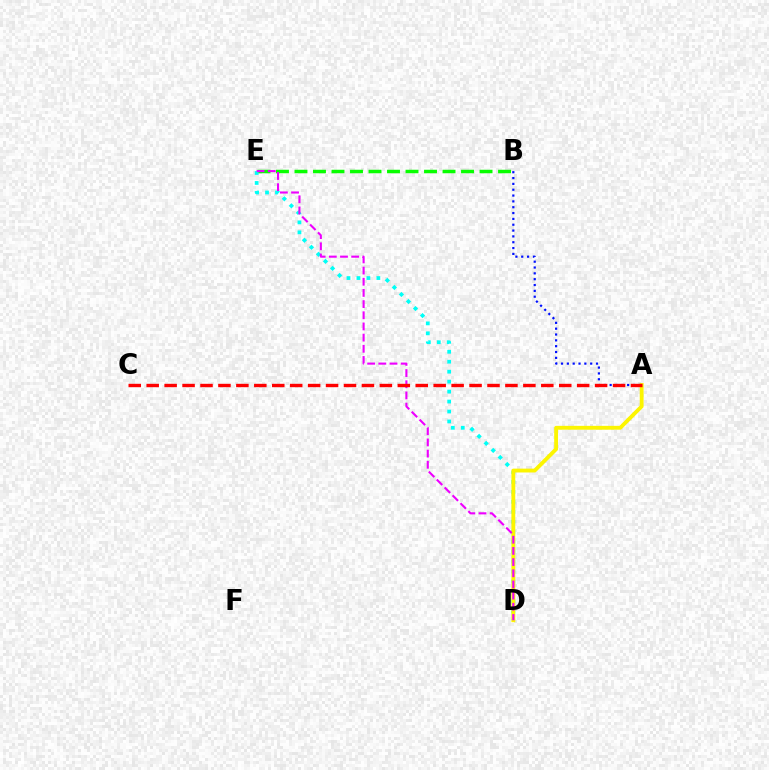{('B', 'E'): [{'color': '#08ff00', 'line_style': 'dashed', 'thickness': 2.51}], ('A', 'B'): [{'color': '#0010ff', 'line_style': 'dotted', 'thickness': 1.59}], ('D', 'E'): [{'color': '#00fff6', 'line_style': 'dotted', 'thickness': 2.71}, {'color': '#ee00ff', 'line_style': 'dashed', 'thickness': 1.52}], ('A', 'D'): [{'color': '#fcf500', 'line_style': 'solid', 'thickness': 2.78}], ('A', 'C'): [{'color': '#ff0000', 'line_style': 'dashed', 'thickness': 2.44}]}